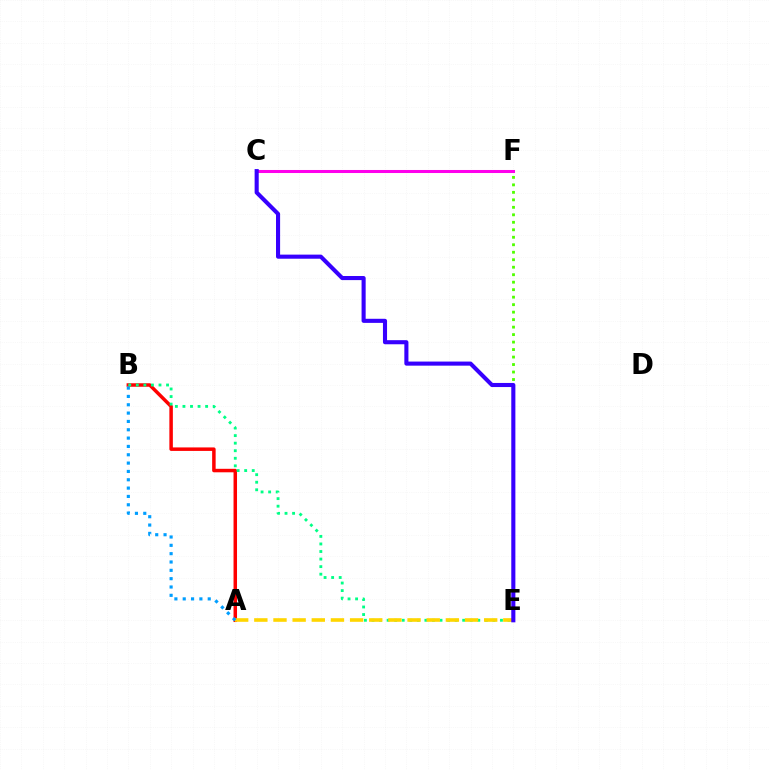{('A', 'B'): [{'color': '#ff0000', 'line_style': 'solid', 'thickness': 2.51}, {'color': '#009eff', 'line_style': 'dotted', 'thickness': 2.26}], ('B', 'E'): [{'color': '#00ff86', 'line_style': 'dotted', 'thickness': 2.05}], ('C', 'F'): [{'color': '#ff00ed', 'line_style': 'solid', 'thickness': 2.19}], ('A', 'E'): [{'color': '#ffd500', 'line_style': 'dashed', 'thickness': 2.6}], ('E', 'F'): [{'color': '#4fff00', 'line_style': 'dotted', 'thickness': 2.03}], ('C', 'E'): [{'color': '#3700ff', 'line_style': 'solid', 'thickness': 2.95}]}